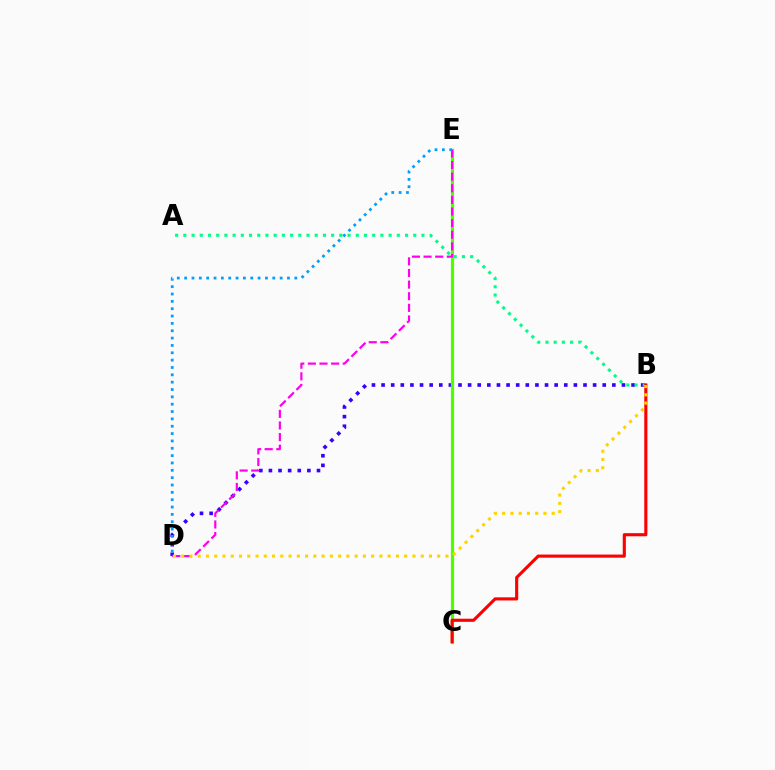{('B', 'D'): [{'color': '#3700ff', 'line_style': 'dotted', 'thickness': 2.61}, {'color': '#ffd500', 'line_style': 'dotted', 'thickness': 2.24}], ('C', 'E'): [{'color': '#4fff00', 'line_style': 'solid', 'thickness': 2.31}], ('A', 'B'): [{'color': '#00ff86', 'line_style': 'dotted', 'thickness': 2.23}], ('D', 'E'): [{'color': '#ff00ed', 'line_style': 'dashed', 'thickness': 1.58}, {'color': '#009eff', 'line_style': 'dotted', 'thickness': 2.0}], ('B', 'C'): [{'color': '#ff0000', 'line_style': 'solid', 'thickness': 2.25}]}